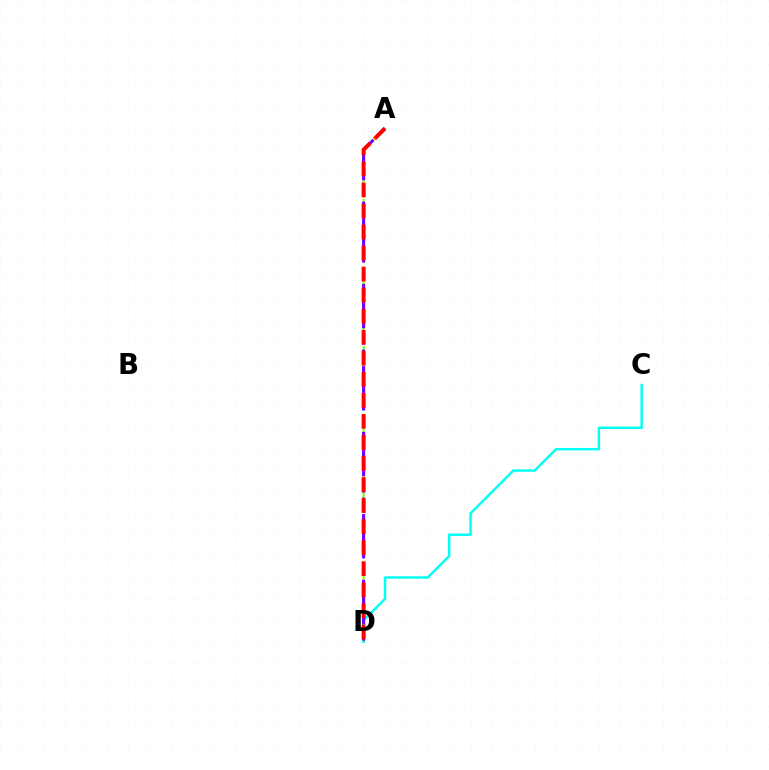{('A', 'D'): [{'color': '#84ff00', 'line_style': 'dashed', 'thickness': 1.54}, {'color': '#7200ff', 'line_style': 'dashed', 'thickness': 2.23}, {'color': '#ff0000', 'line_style': 'dashed', 'thickness': 2.86}], ('C', 'D'): [{'color': '#00fff6', 'line_style': 'solid', 'thickness': 1.76}]}